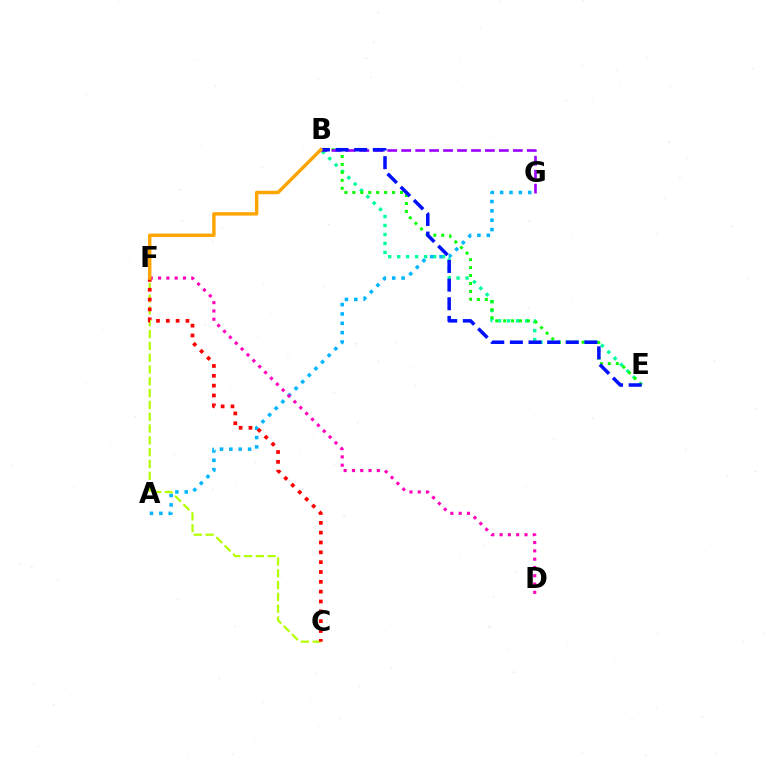{('B', 'E'): [{'color': '#00ff9d', 'line_style': 'dotted', 'thickness': 2.44}, {'color': '#08ff00', 'line_style': 'dotted', 'thickness': 2.16}, {'color': '#0010ff', 'line_style': 'dashed', 'thickness': 2.53}], ('A', 'G'): [{'color': '#00b5ff', 'line_style': 'dotted', 'thickness': 2.54}], ('C', 'F'): [{'color': '#b3ff00', 'line_style': 'dashed', 'thickness': 1.6}, {'color': '#ff0000', 'line_style': 'dotted', 'thickness': 2.67}], ('D', 'F'): [{'color': '#ff00bd', 'line_style': 'dotted', 'thickness': 2.25}], ('B', 'G'): [{'color': '#9b00ff', 'line_style': 'dashed', 'thickness': 1.9}], ('B', 'F'): [{'color': '#ffa500', 'line_style': 'solid', 'thickness': 2.47}]}